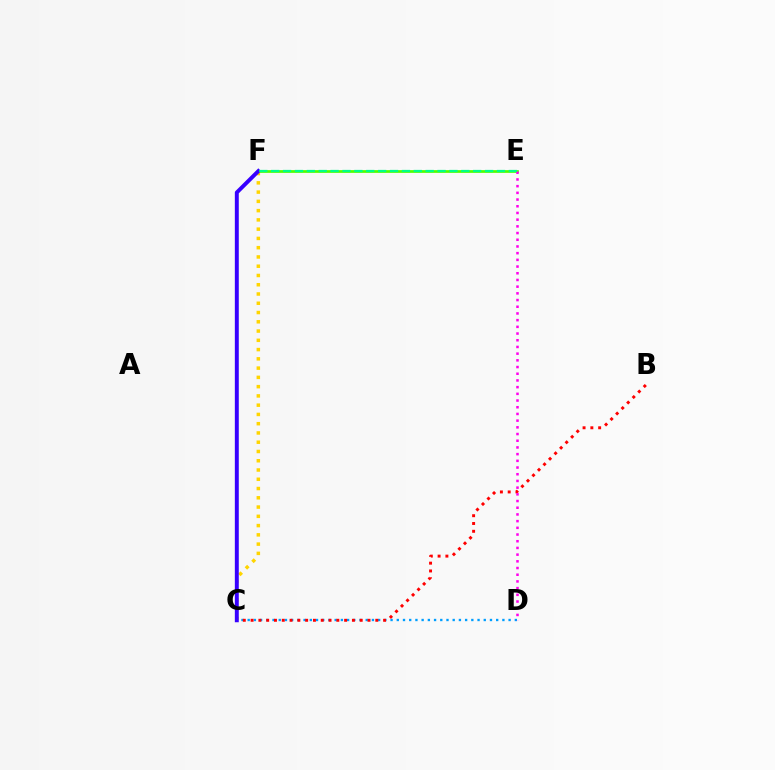{('C', 'D'): [{'color': '#009eff', 'line_style': 'dotted', 'thickness': 1.69}], ('E', 'F'): [{'color': '#4fff00', 'line_style': 'solid', 'thickness': 1.96}, {'color': '#00ff86', 'line_style': 'dashed', 'thickness': 1.61}], ('B', 'C'): [{'color': '#ff0000', 'line_style': 'dotted', 'thickness': 2.12}], ('C', 'F'): [{'color': '#ffd500', 'line_style': 'dotted', 'thickness': 2.52}, {'color': '#3700ff', 'line_style': 'solid', 'thickness': 2.84}], ('D', 'E'): [{'color': '#ff00ed', 'line_style': 'dotted', 'thickness': 1.82}]}